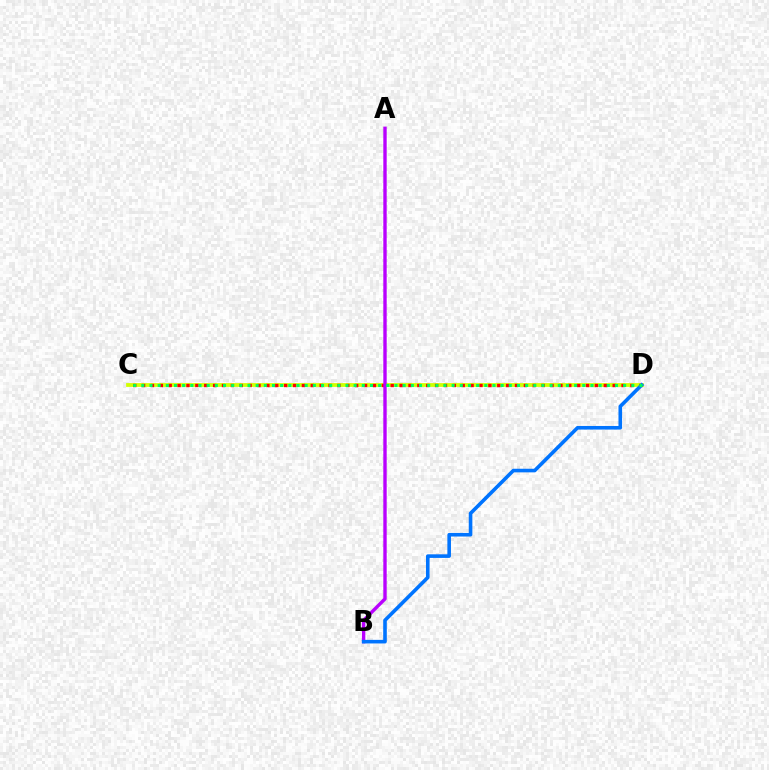{('C', 'D'): [{'color': '#d1ff00', 'line_style': 'solid', 'thickness': 2.72}, {'color': '#ff0000', 'line_style': 'dotted', 'thickness': 2.41}, {'color': '#00ff5c', 'line_style': 'dotted', 'thickness': 2.22}], ('A', 'B'): [{'color': '#b900ff', 'line_style': 'solid', 'thickness': 2.44}], ('B', 'D'): [{'color': '#0074ff', 'line_style': 'solid', 'thickness': 2.59}]}